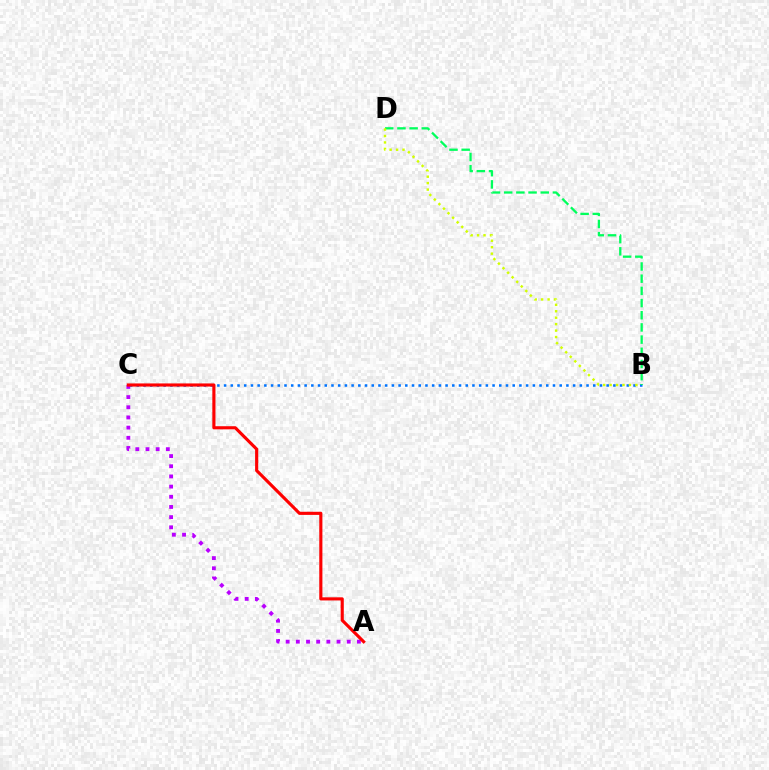{('B', 'C'): [{'color': '#0074ff', 'line_style': 'dotted', 'thickness': 1.82}], ('B', 'D'): [{'color': '#00ff5c', 'line_style': 'dashed', 'thickness': 1.66}, {'color': '#d1ff00', 'line_style': 'dotted', 'thickness': 1.75}], ('A', 'C'): [{'color': '#b900ff', 'line_style': 'dotted', 'thickness': 2.76}, {'color': '#ff0000', 'line_style': 'solid', 'thickness': 2.25}]}